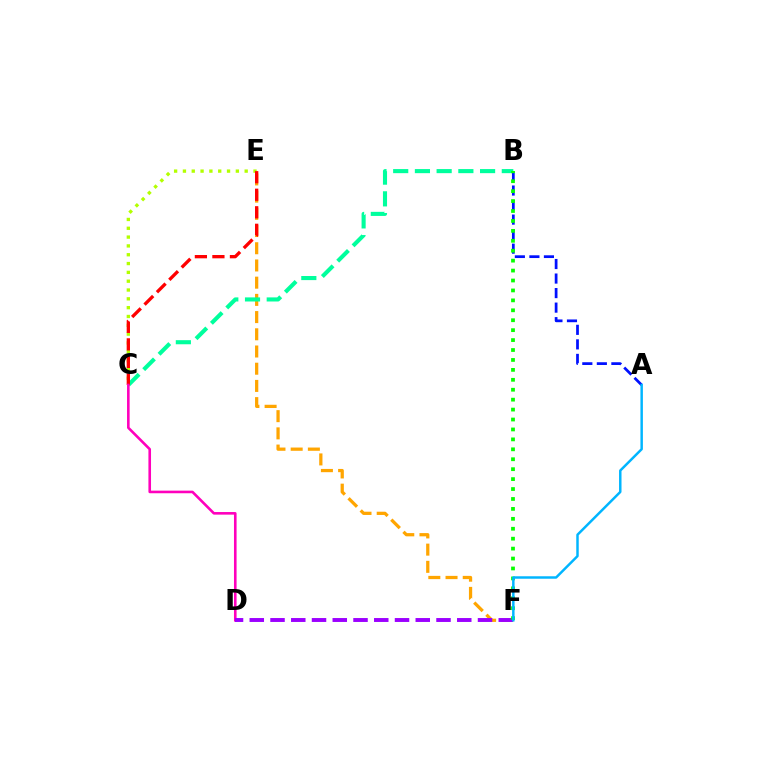{('E', 'F'): [{'color': '#ffa500', 'line_style': 'dashed', 'thickness': 2.34}], ('C', 'E'): [{'color': '#b3ff00', 'line_style': 'dotted', 'thickness': 2.4}, {'color': '#ff0000', 'line_style': 'dashed', 'thickness': 2.38}], ('B', 'C'): [{'color': '#00ff9d', 'line_style': 'dashed', 'thickness': 2.95}], ('A', 'B'): [{'color': '#0010ff', 'line_style': 'dashed', 'thickness': 1.97}], ('C', 'D'): [{'color': '#ff00bd', 'line_style': 'solid', 'thickness': 1.87}], ('D', 'F'): [{'color': '#9b00ff', 'line_style': 'dashed', 'thickness': 2.82}], ('B', 'F'): [{'color': '#08ff00', 'line_style': 'dotted', 'thickness': 2.7}], ('A', 'F'): [{'color': '#00b5ff', 'line_style': 'solid', 'thickness': 1.78}]}